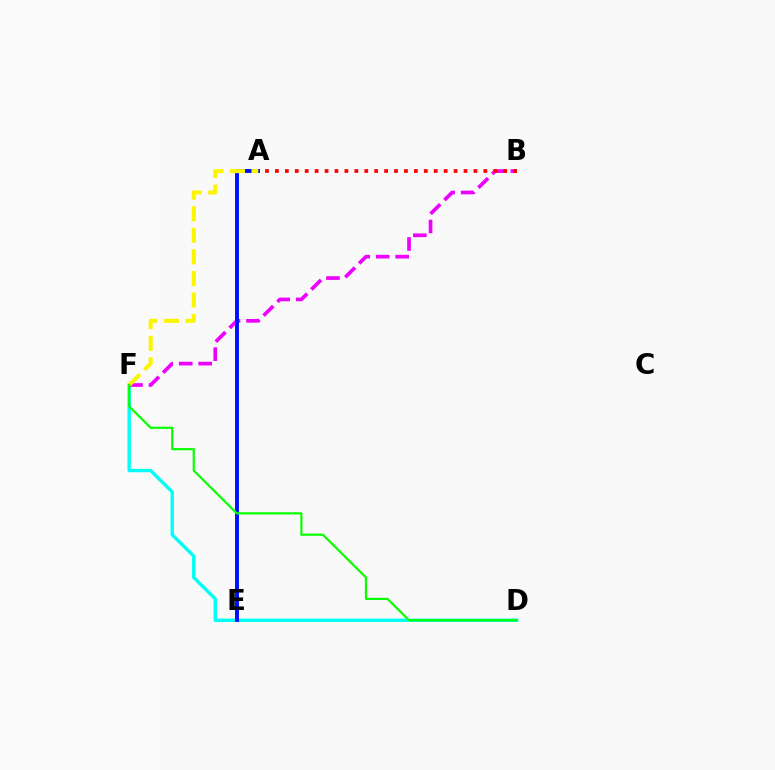{('D', 'F'): [{'color': '#00fff6', 'line_style': 'solid', 'thickness': 2.44}, {'color': '#08ff00', 'line_style': 'solid', 'thickness': 1.58}], ('B', 'F'): [{'color': '#ee00ff', 'line_style': 'dashed', 'thickness': 2.65}], ('A', 'B'): [{'color': '#ff0000', 'line_style': 'dotted', 'thickness': 2.7}], ('A', 'E'): [{'color': '#0010ff', 'line_style': 'solid', 'thickness': 2.83}], ('A', 'F'): [{'color': '#fcf500', 'line_style': 'dashed', 'thickness': 2.93}]}